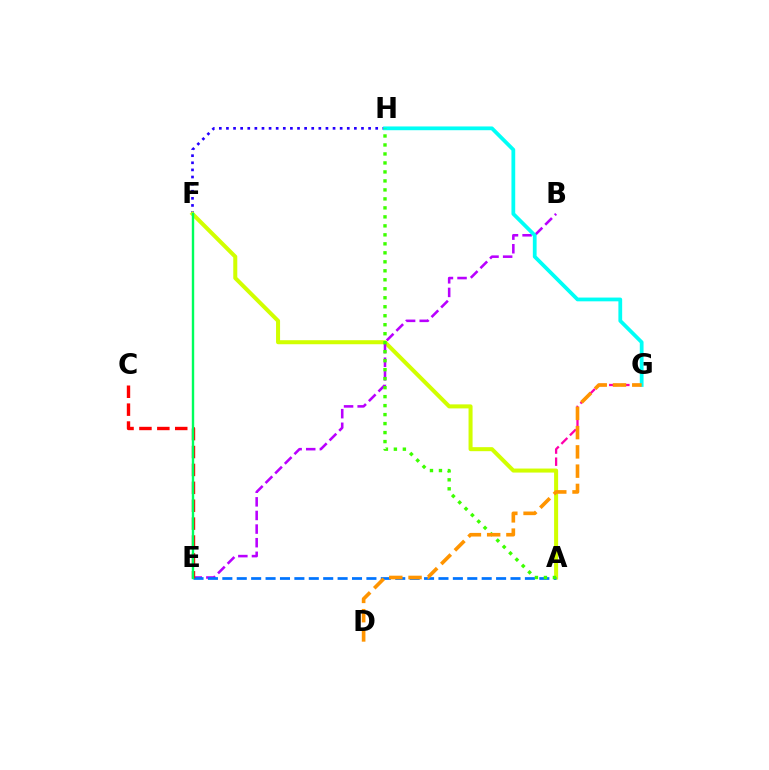{('A', 'G'): [{'color': '#ff00ac', 'line_style': 'dashed', 'thickness': 1.64}], ('F', 'H'): [{'color': '#2500ff', 'line_style': 'dotted', 'thickness': 1.93}], ('A', 'F'): [{'color': '#d1ff00', 'line_style': 'solid', 'thickness': 2.9}], ('B', 'E'): [{'color': '#b900ff', 'line_style': 'dashed', 'thickness': 1.85}], ('A', 'E'): [{'color': '#0074ff', 'line_style': 'dashed', 'thickness': 1.96}], ('G', 'H'): [{'color': '#00fff6', 'line_style': 'solid', 'thickness': 2.71}], ('A', 'H'): [{'color': '#3dff00', 'line_style': 'dotted', 'thickness': 2.44}], ('C', 'E'): [{'color': '#ff0000', 'line_style': 'dashed', 'thickness': 2.43}], ('D', 'G'): [{'color': '#ff9400', 'line_style': 'dashed', 'thickness': 2.62}], ('E', 'F'): [{'color': '#00ff5c', 'line_style': 'solid', 'thickness': 1.73}]}